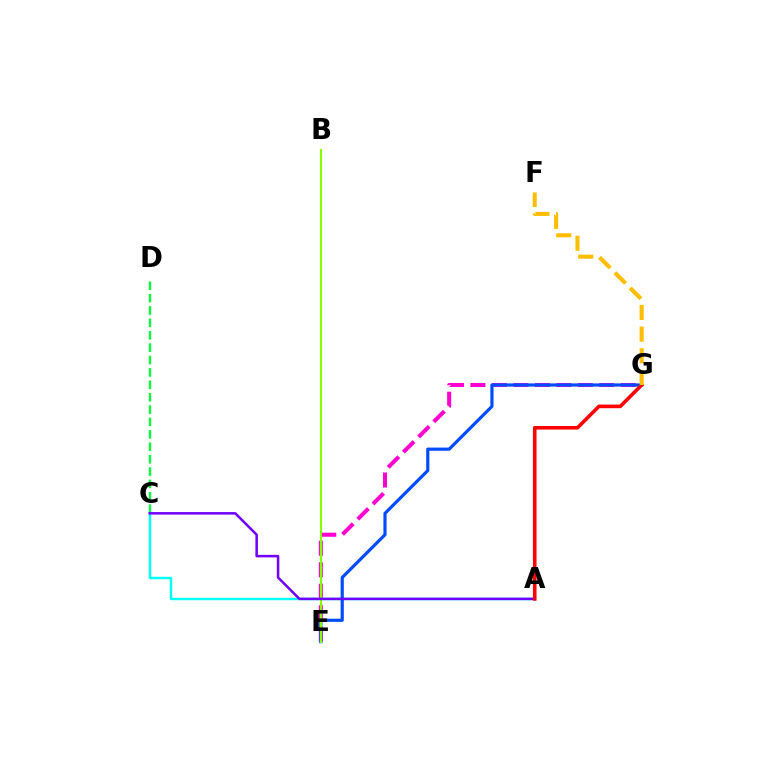{('C', 'D'): [{'color': '#00ff39', 'line_style': 'dashed', 'thickness': 1.68}], ('A', 'C'): [{'color': '#00fff6', 'line_style': 'solid', 'thickness': 1.76}, {'color': '#7200ff', 'line_style': 'solid', 'thickness': 1.82}], ('E', 'G'): [{'color': '#ff00cf', 'line_style': 'dashed', 'thickness': 2.92}, {'color': '#004bff', 'line_style': 'solid', 'thickness': 2.28}], ('B', 'E'): [{'color': '#84ff00', 'line_style': 'solid', 'thickness': 1.53}], ('A', 'G'): [{'color': '#ff0000', 'line_style': 'solid', 'thickness': 2.6}], ('F', 'G'): [{'color': '#ffbd00', 'line_style': 'dashed', 'thickness': 2.94}]}